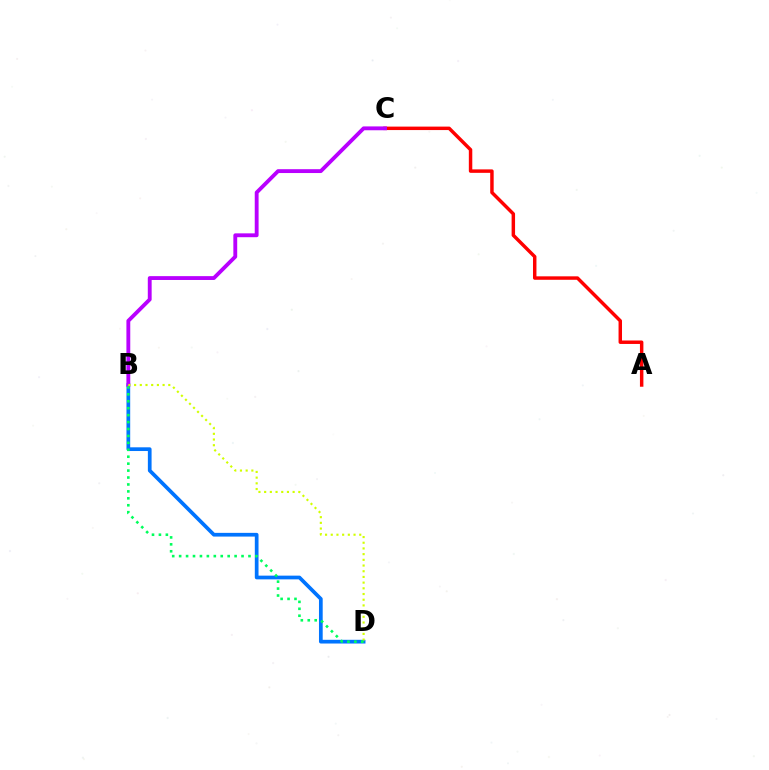{('B', 'D'): [{'color': '#0074ff', 'line_style': 'solid', 'thickness': 2.68}, {'color': '#d1ff00', 'line_style': 'dotted', 'thickness': 1.55}, {'color': '#00ff5c', 'line_style': 'dotted', 'thickness': 1.88}], ('A', 'C'): [{'color': '#ff0000', 'line_style': 'solid', 'thickness': 2.49}], ('B', 'C'): [{'color': '#b900ff', 'line_style': 'solid', 'thickness': 2.77}]}